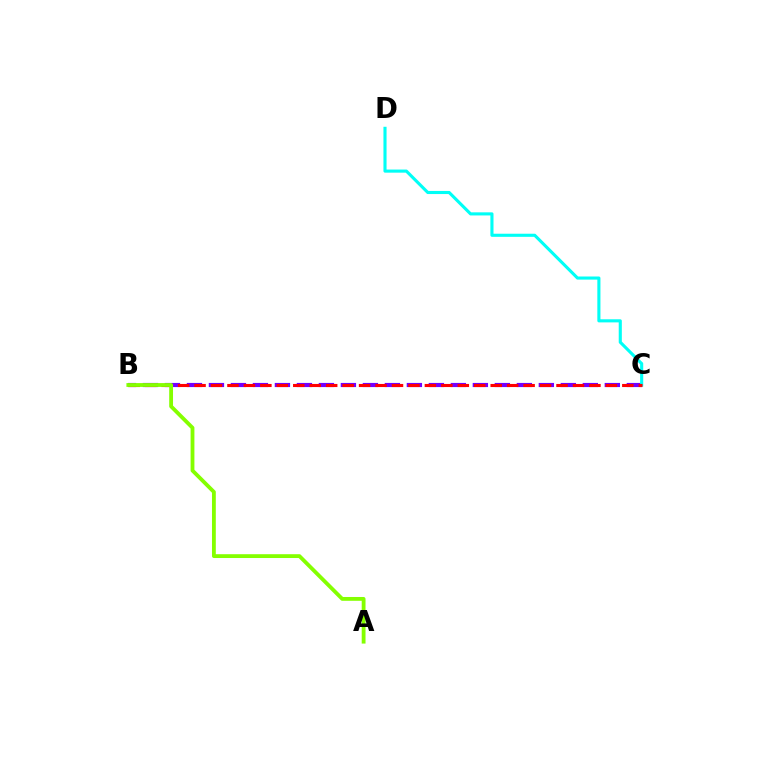{('B', 'C'): [{'color': '#7200ff', 'line_style': 'dashed', 'thickness': 2.99}, {'color': '#ff0000', 'line_style': 'dashed', 'thickness': 2.24}], ('C', 'D'): [{'color': '#00fff6', 'line_style': 'solid', 'thickness': 2.24}], ('A', 'B'): [{'color': '#84ff00', 'line_style': 'solid', 'thickness': 2.75}]}